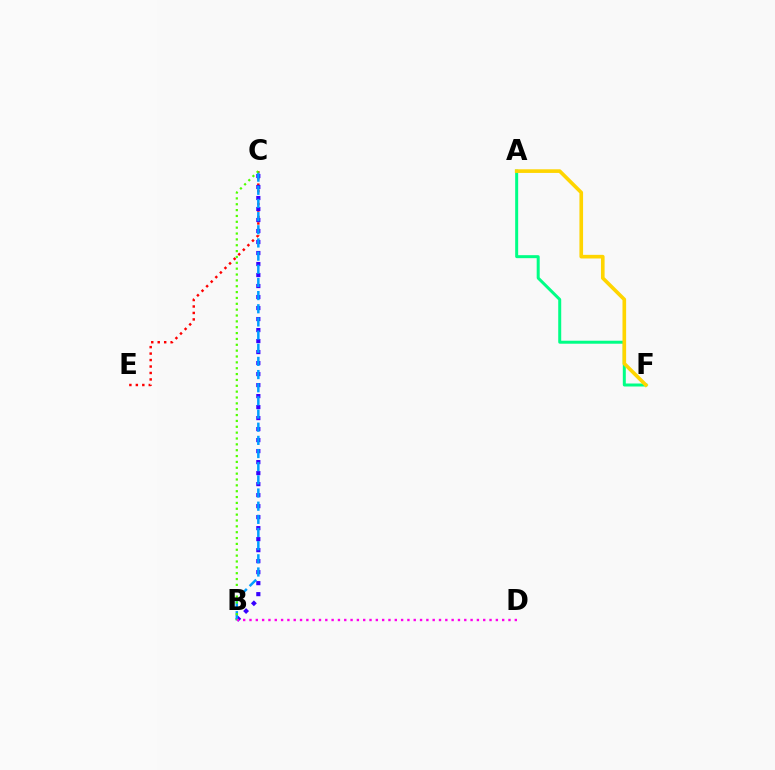{('A', 'F'): [{'color': '#00ff86', 'line_style': 'solid', 'thickness': 2.15}, {'color': '#ffd500', 'line_style': 'solid', 'thickness': 2.62}], ('C', 'E'): [{'color': '#ff0000', 'line_style': 'dotted', 'thickness': 1.76}], ('B', 'C'): [{'color': '#3700ff', 'line_style': 'dotted', 'thickness': 2.99}, {'color': '#009eff', 'line_style': 'dashed', 'thickness': 1.79}, {'color': '#4fff00', 'line_style': 'dotted', 'thickness': 1.59}], ('B', 'D'): [{'color': '#ff00ed', 'line_style': 'dotted', 'thickness': 1.72}]}